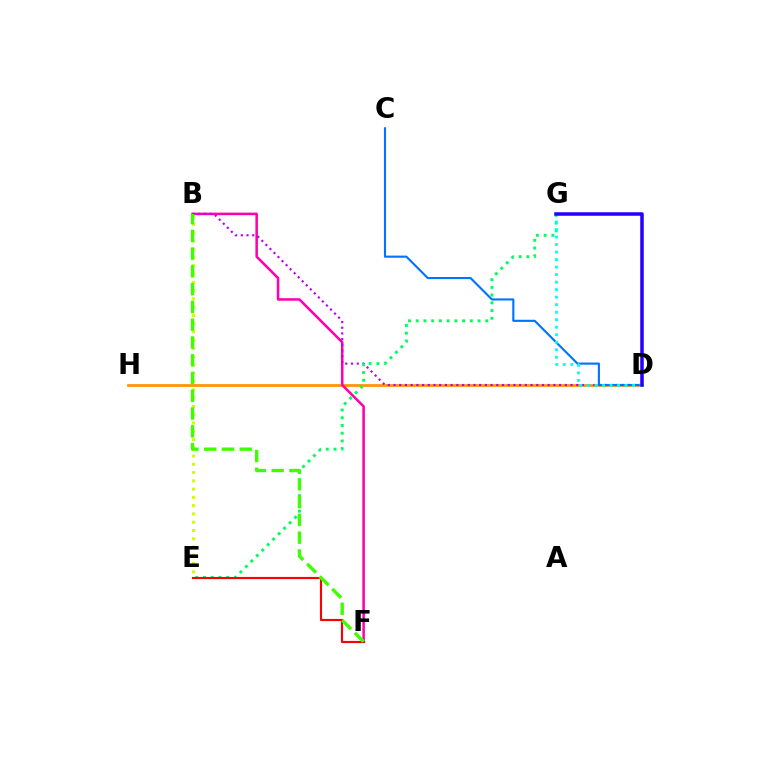{('B', 'E'): [{'color': '#d1ff00', 'line_style': 'dotted', 'thickness': 2.25}], ('D', 'H'): [{'color': '#ff9400', 'line_style': 'solid', 'thickness': 1.96}], ('B', 'F'): [{'color': '#ff00ac', 'line_style': 'solid', 'thickness': 1.83}, {'color': '#3dff00', 'line_style': 'dashed', 'thickness': 2.41}], ('B', 'D'): [{'color': '#b900ff', 'line_style': 'dotted', 'thickness': 1.55}], ('C', 'D'): [{'color': '#0074ff', 'line_style': 'solid', 'thickness': 1.53}], ('E', 'G'): [{'color': '#00ff5c', 'line_style': 'dotted', 'thickness': 2.1}], ('D', 'G'): [{'color': '#00fff6', 'line_style': 'dotted', 'thickness': 2.04}, {'color': '#2500ff', 'line_style': 'solid', 'thickness': 2.53}], ('E', 'F'): [{'color': '#ff0000', 'line_style': 'solid', 'thickness': 1.55}]}